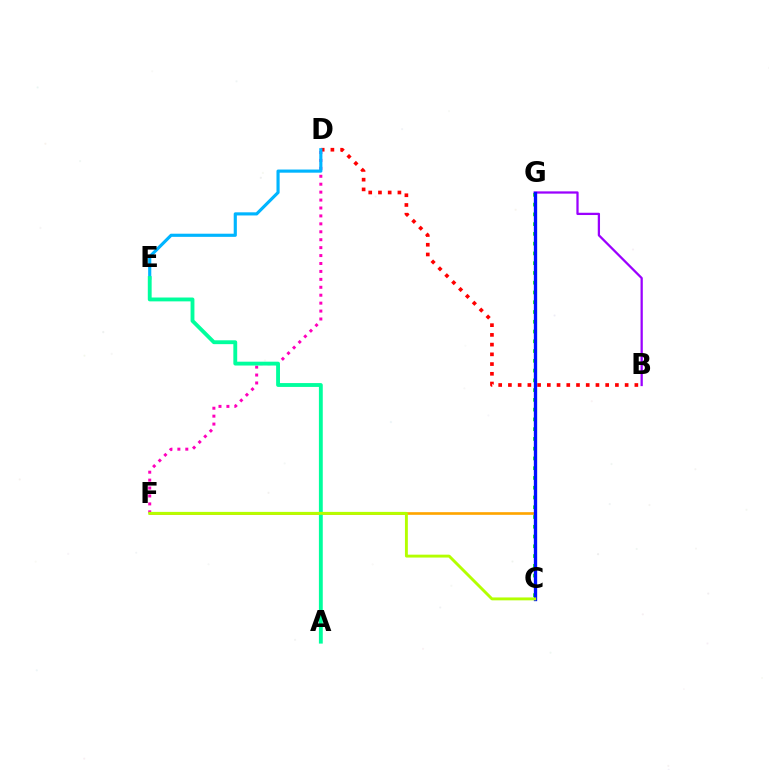{('B', 'D'): [{'color': '#ff0000', 'line_style': 'dotted', 'thickness': 2.64}], ('C', 'G'): [{'color': '#08ff00', 'line_style': 'dotted', 'thickness': 2.65}, {'color': '#0010ff', 'line_style': 'solid', 'thickness': 2.39}], ('D', 'F'): [{'color': '#ff00bd', 'line_style': 'dotted', 'thickness': 2.15}], ('B', 'G'): [{'color': '#9b00ff', 'line_style': 'solid', 'thickness': 1.63}], ('C', 'F'): [{'color': '#ffa500', 'line_style': 'solid', 'thickness': 1.91}, {'color': '#b3ff00', 'line_style': 'solid', 'thickness': 2.08}], ('D', 'E'): [{'color': '#00b5ff', 'line_style': 'solid', 'thickness': 2.26}], ('A', 'E'): [{'color': '#00ff9d', 'line_style': 'solid', 'thickness': 2.78}]}